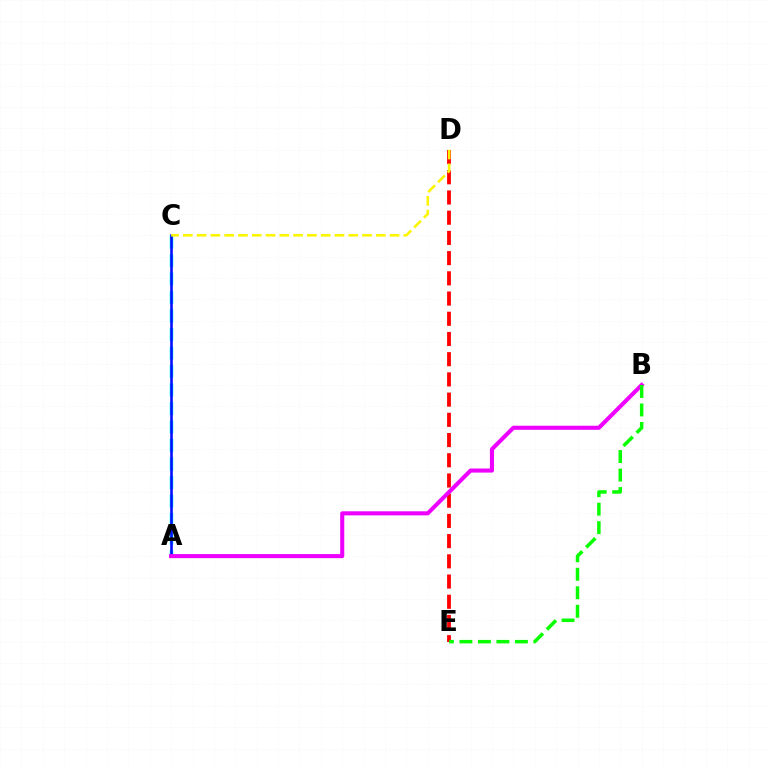{('A', 'C'): [{'color': '#00fff6', 'line_style': 'dashed', 'thickness': 2.51}, {'color': '#0010ff', 'line_style': 'solid', 'thickness': 1.88}], ('D', 'E'): [{'color': '#ff0000', 'line_style': 'dashed', 'thickness': 2.75}], ('A', 'B'): [{'color': '#ee00ff', 'line_style': 'solid', 'thickness': 2.94}], ('C', 'D'): [{'color': '#fcf500', 'line_style': 'dashed', 'thickness': 1.87}], ('B', 'E'): [{'color': '#08ff00', 'line_style': 'dashed', 'thickness': 2.51}]}